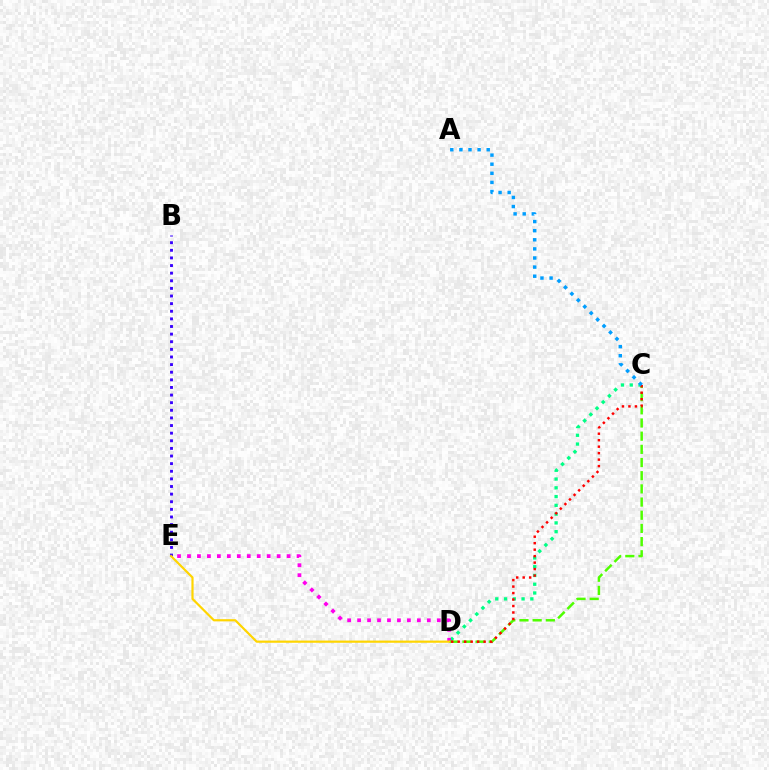{('C', 'D'): [{'color': '#00ff86', 'line_style': 'dotted', 'thickness': 2.38}, {'color': '#4fff00', 'line_style': 'dashed', 'thickness': 1.79}, {'color': '#ff0000', 'line_style': 'dotted', 'thickness': 1.76}], ('D', 'E'): [{'color': '#ff00ed', 'line_style': 'dotted', 'thickness': 2.71}, {'color': '#ffd500', 'line_style': 'solid', 'thickness': 1.58}], ('B', 'E'): [{'color': '#3700ff', 'line_style': 'dotted', 'thickness': 2.07}], ('A', 'C'): [{'color': '#009eff', 'line_style': 'dotted', 'thickness': 2.47}]}